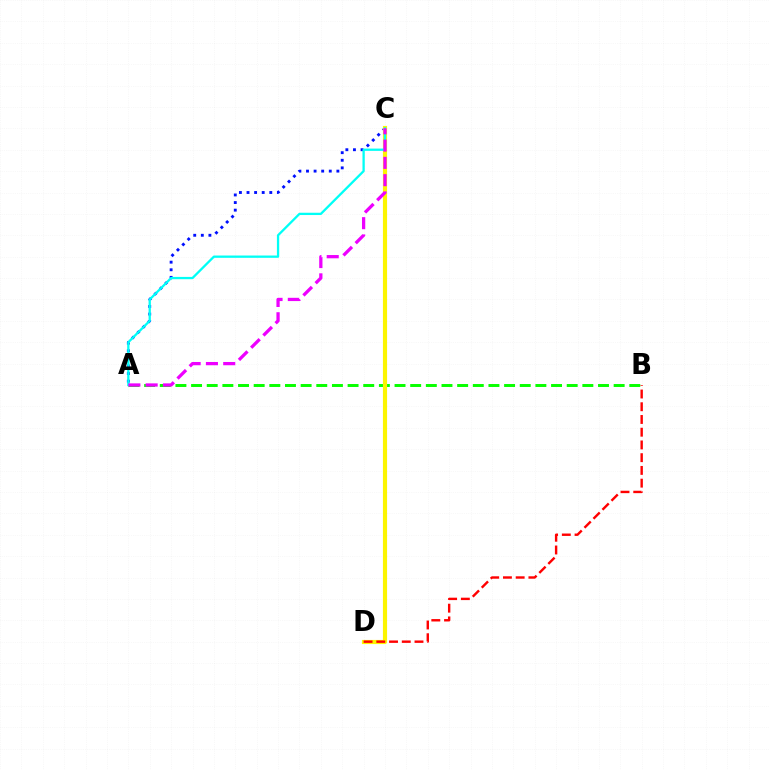{('A', 'C'): [{'color': '#0010ff', 'line_style': 'dotted', 'thickness': 2.06}, {'color': '#00fff6', 'line_style': 'solid', 'thickness': 1.65}, {'color': '#ee00ff', 'line_style': 'dashed', 'thickness': 2.35}], ('A', 'B'): [{'color': '#08ff00', 'line_style': 'dashed', 'thickness': 2.13}], ('C', 'D'): [{'color': '#fcf500', 'line_style': 'solid', 'thickness': 2.99}], ('B', 'D'): [{'color': '#ff0000', 'line_style': 'dashed', 'thickness': 1.73}]}